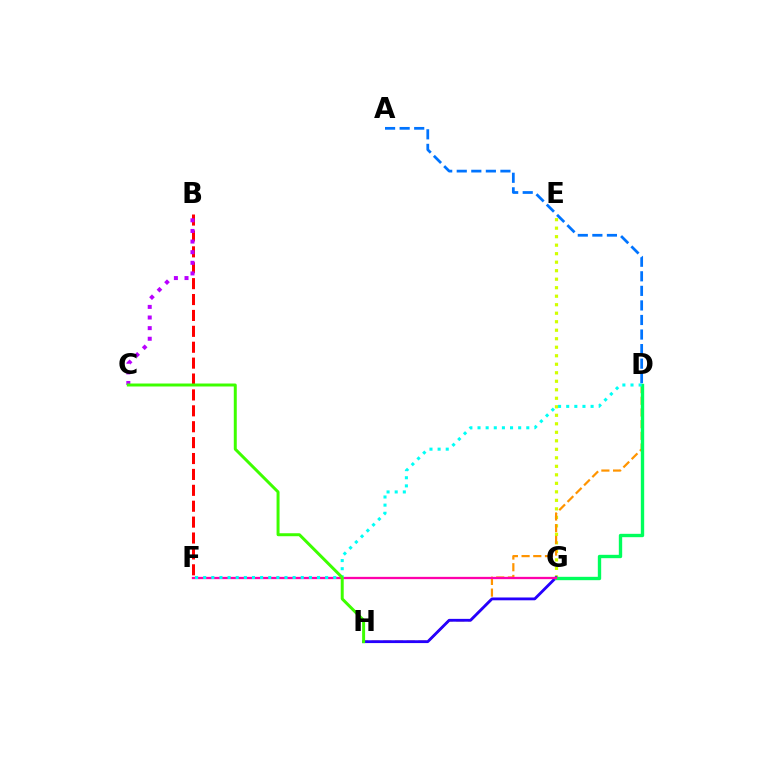{('E', 'G'): [{'color': '#d1ff00', 'line_style': 'dotted', 'thickness': 2.31}], ('A', 'D'): [{'color': '#0074ff', 'line_style': 'dashed', 'thickness': 1.98}], ('B', 'F'): [{'color': '#ff0000', 'line_style': 'dashed', 'thickness': 2.16}], ('D', 'H'): [{'color': '#ff9400', 'line_style': 'dashed', 'thickness': 1.59}], ('G', 'H'): [{'color': '#2500ff', 'line_style': 'solid', 'thickness': 2.03}], ('D', 'G'): [{'color': '#00ff5c', 'line_style': 'solid', 'thickness': 2.42}], ('F', 'G'): [{'color': '#ff00ac', 'line_style': 'solid', 'thickness': 1.65}], ('B', 'C'): [{'color': '#b900ff', 'line_style': 'dotted', 'thickness': 2.89}], ('D', 'F'): [{'color': '#00fff6', 'line_style': 'dotted', 'thickness': 2.21}], ('C', 'H'): [{'color': '#3dff00', 'line_style': 'solid', 'thickness': 2.14}]}